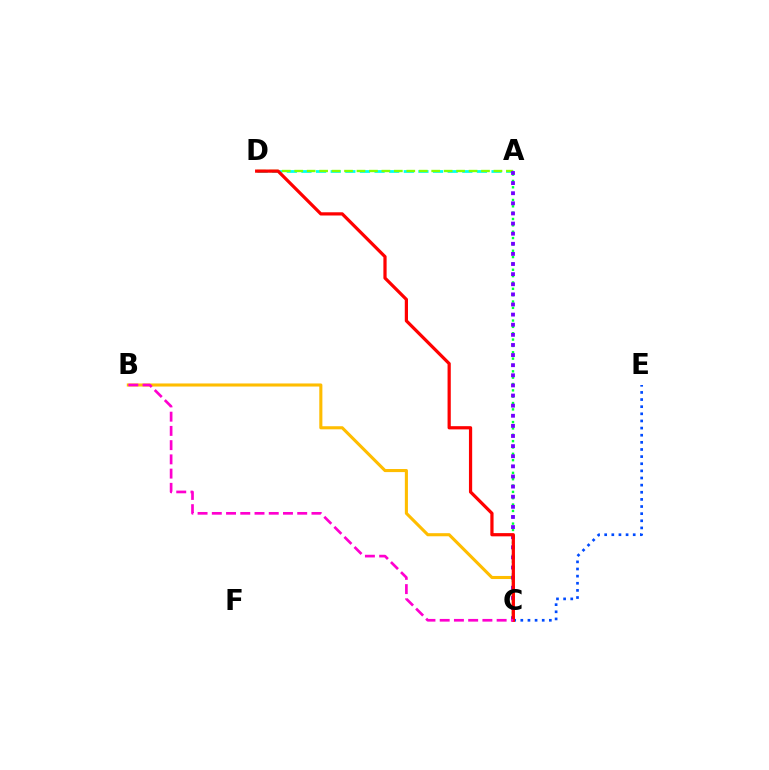{('C', 'E'): [{'color': '#004bff', 'line_style': 'dotted', 'thickness': 1.94}], ('B', 'C'): [{'color': '#ffbd00', 'line_style': 'solid', 'thickness': 2.22}, {'color': '#ff00cf', 'line_style': 'dashed', 'thickness': 1.93}], ('A', 'D'): [{'color': '#00fff6', 'line_style': 'dashed', 'thickness': 1.99}, {'color': '#84ff00', 'line_style': 'dashed', 'thickness': 1.69}], ('A', 'C'): [{'color': '#00ff39', 'line_style': 'dotted', 'thickness': 1.72}, {'color': '#7200ff', 'line_style': 'dotted', 'thickness': 2.75}], ('C', 'D'): [{'color': '#ff0000', 'line_style': 'solid', 'thickness': 2.32}]}